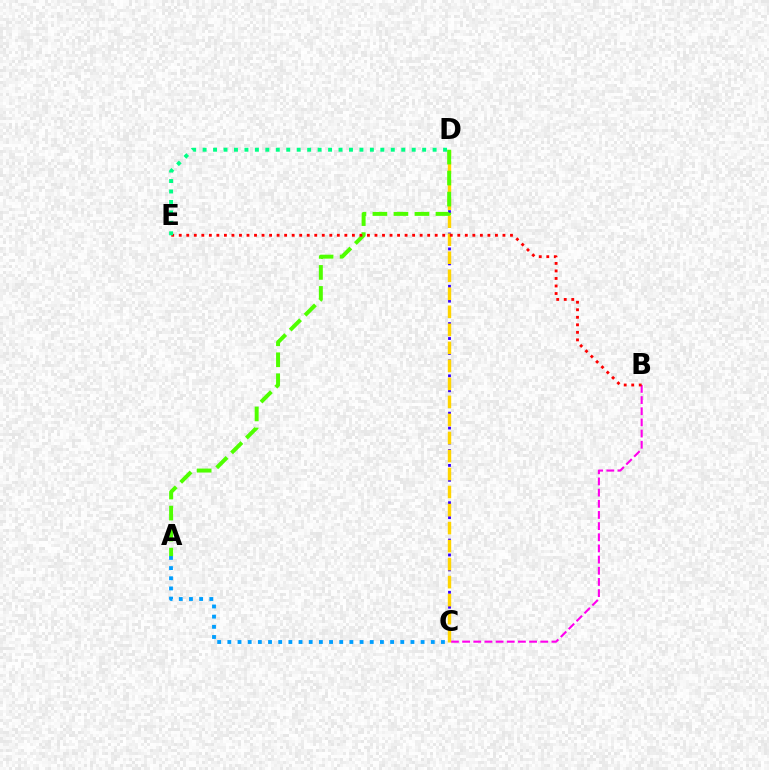{('B', 'C'): [{'color': '#ff00ed', 'line_style': 'dashed', 'thickness': 1.52}], ('A', 'C'): [{'color': '#009eff', 'line_style': 'dotted', 'thickness': 2.76}], ('C', 'D'): [{'color': '#3700ff', 'line_style': 'dotted', 'thickness': 2.03}, {'color': '#ffd500', 'line_style': 'dashed', 'thickness': 2.45}], ('A', 'D'): [{'color': '#4fff00', 'line_style': 'dashed', 'thickness': 2.85}], ('B', 'E'): [{'color': '#ff0000', 'line_style': 'dotted', 'thickness': 2.05}], ('D', 'E'): [{'color': '#00ff86', 'line_style': 'dotted', 'thickness': 2.84}]}